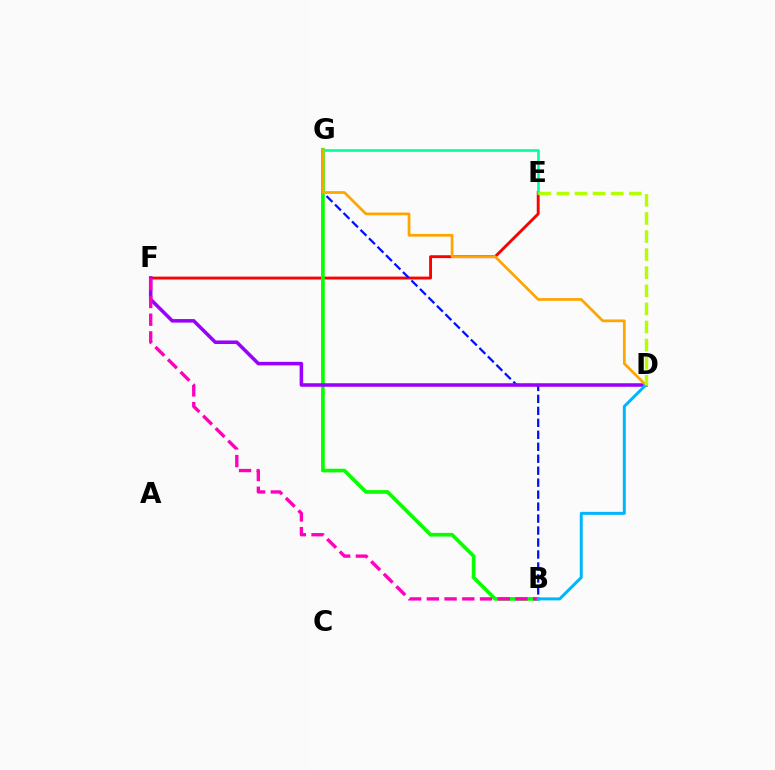{('E', 'F'): [{'color': '#ff0000', 'line_style': 'solid', 'thickness': 2.08}], ('B', 'G'): [{'color': '#0010ff', 'line_style': 'dashed', 'thickness': 1.63}, {'color': '#08ff00', 'line_style': 'solid', 'thickness': 2.64}], ('D', 'F'): [{'color': '#9b00ff', 'line_style': 'solid', 'thickness': 2.55}], ('B', 'F'): [{'color': '#ff00bd', 'line_style': 'dashed', 'thickness': 2.41}], ('E', 'G'): [{'color': '#00ff9d', 'line_style': 'solid', 'thickness': 1.86}], ('D', 'G'): [{'color': '#ffa500', 'line_style': 'solid', 'thickness': 1.97}], ('B', 'D'): [{'color': '#00b5ff', 'line_style': 'solid', 'thickness': 2.14}], ('D', 'E'): [{'color': '#b3ff00', 'line_style': 'dashed', 'thickness': 2.46}]}